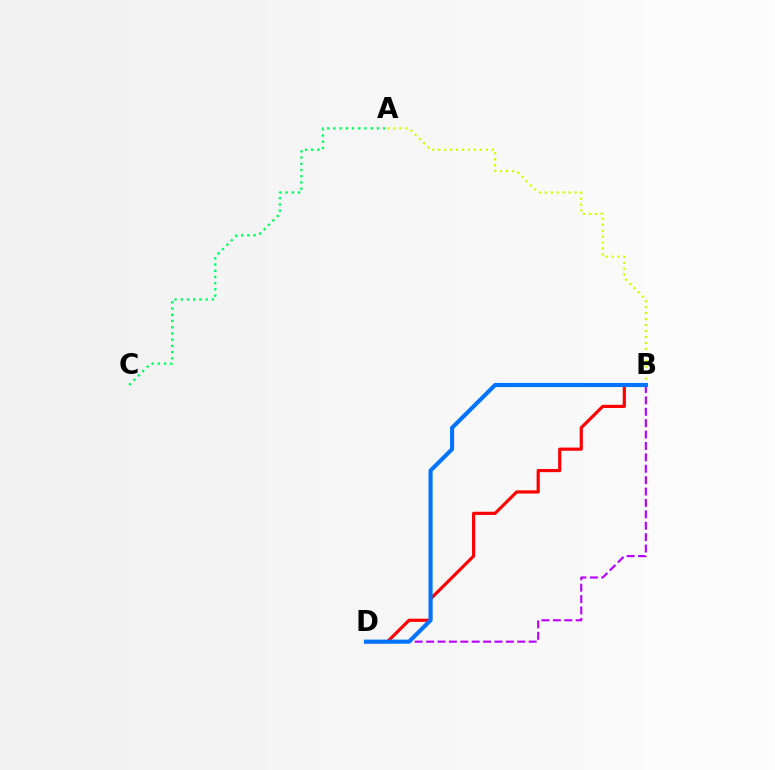{('B', 'D'): [{'color': '#ff0000', 'line_style': 'solid', 'thickness': 2.28}, {'color': '#b900ff', 'line_style': 'dashed', 'thickness': 1.55}, {'color': '#0074ff', 'line_style': 'solid', 'thickness': 2.96}], ('A', 'B'): [{'color': '#d1ff00', 'line_style': 'dotted', 'thickness': 1.62}], ('A', 'C'): [{'color': '#00ff5c', 'line_style': 'dotted', 'thickness': 1.69}]}